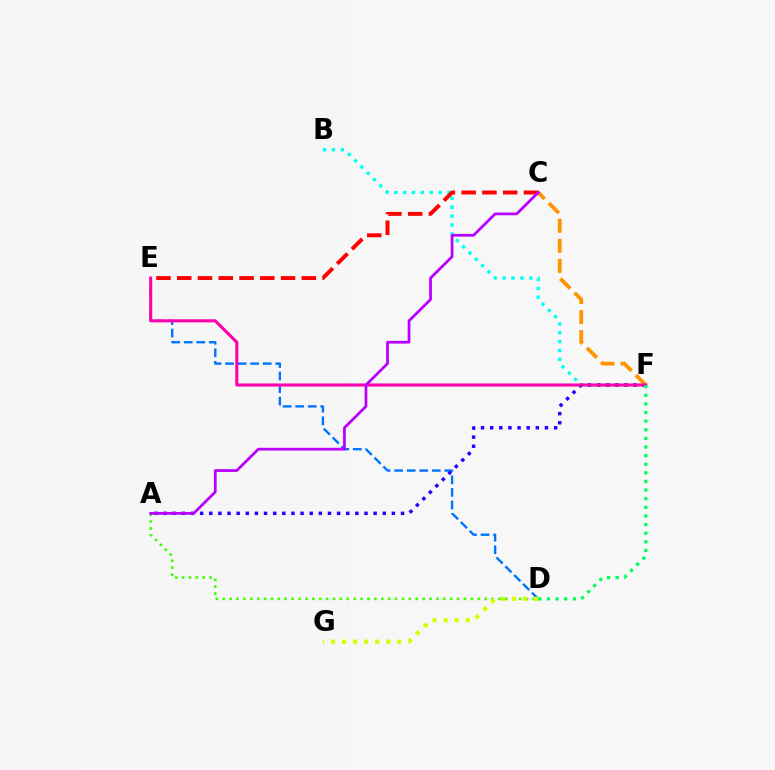{('B', 'F'): [{'color': '#00fff6', 'line_style': 'dotted', 'thickness': 2.41}], ('D', 'E'): [{'color': '#0074ff', 'line_style': 'dashed', 'thickness': 1.7}], ('A', 'F'): [{'color': '#2500ff', 'line_style': 'dotted', 'thickness': 2.48}], ('A', 'D'): [{'color': '#3dff00', 'line_style': 'dotted', 'thickness': 1.87}], ('C', 'F'): [{'color': '#ff9400', 'line_style': 'dashed', 'thickness': 2.73}], ('E', 'F'): [{'color': '#ff00ac', 'line_style': 'solid', 'thickness': 2.21}], ('D', 'F'): [{'color': '#00ff5c', 'line_style': 'dotted', 'thickness': 2.34}], ('C', 'E'): [{'color': '#ff0000', 'line_style': 'dashed', 'thickness': 2.82}], ('A', 'C'): [{'color': '#b900ff', 'line_style': 'solid', 'thickness': 1.98}], ('D', 'G'): [{'color': '#d1ff00', 'line_style': 'dotted', 'thickness': 3.0}]}